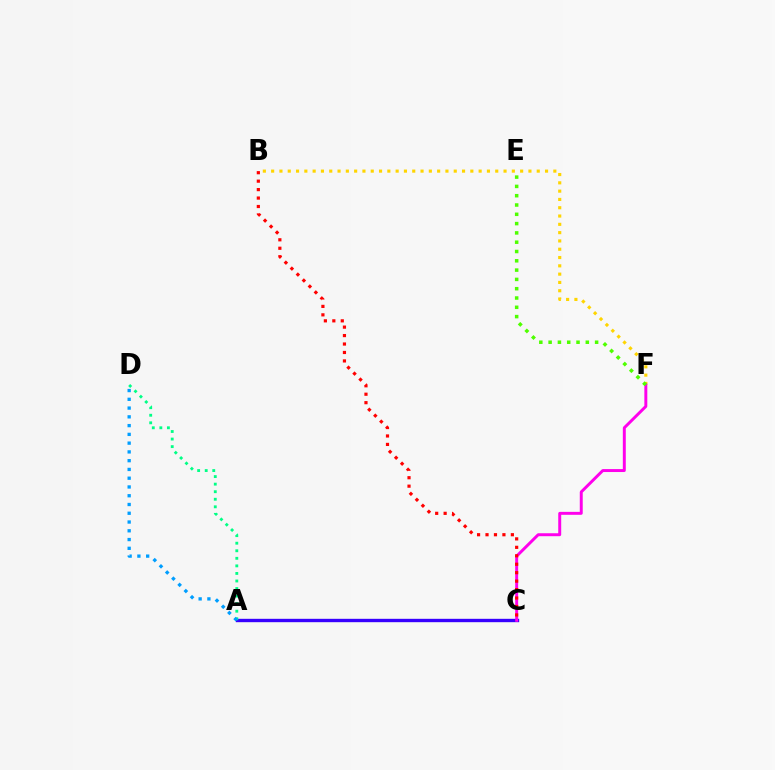{('B', 'F'): [{'color': '#ffd500', 'line_style': 'dotted', 'thickness': 2.26}], ('A', 'C'): [{'color': '#3700ff', 'line_style': 'solid', 'thickness': 2.42}], ('C', 'F'): [{'color': '#ff00ed', 'line_style': 'solid', 'thickness': 2.13}], ('B', 'C'): [{'color': '#ff0000', 'line_style': 'dotted', 'thickness': 2.3}], ('A', 'D'): [{'color': '#00ff86', 'line_style': 'dotted', 'thickness': 2.05}, {'color': '#009eff', 'line_style': 'dotted', 'thickness': 2.38}], ('E', 'F'): [{'color': '#4fff00', 'line_style': 'dotted', 'thickness': 2.53}]}